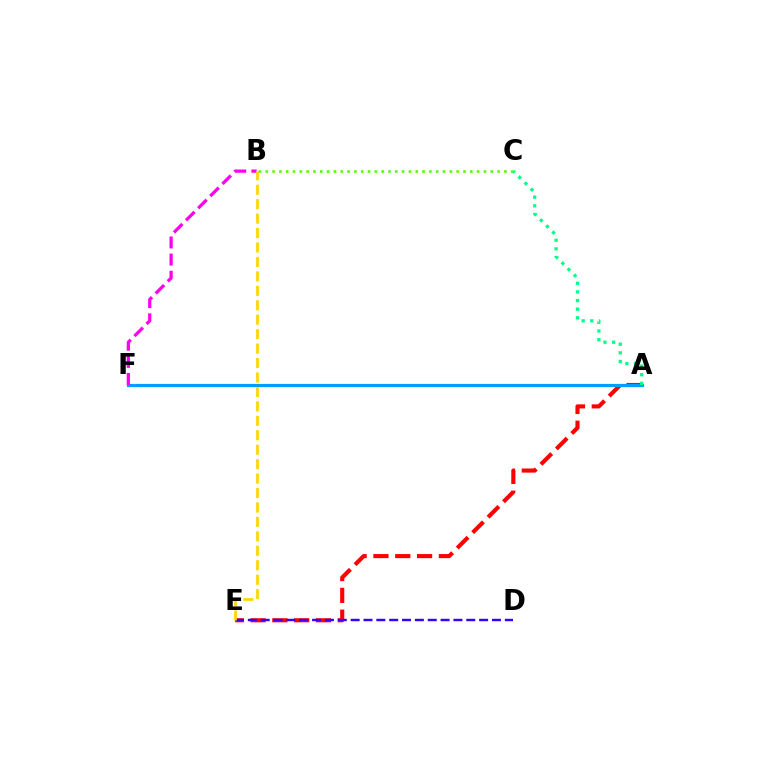{('A', 'E'): [{'color': '#ff0000', 'line_style': 'dashed', 'thickness': 2.96}], ('D', 'E'): [{'color': '#3700ff', 'line_style': 'dashed', 'thickness': 1.75}], ('A', 'F'): [{'color': '#009eff', 'line_style': 'solid', 'thickness': 2.3}], ('B', 'F'): [{'color': '#ff00ed', 'line_style': 'dashed', 'thickness': 2.33}], ('B', 'E'): [{'color': '#ffd500', 'line_style': 'dashed', 'thickness': 1.96}], ('B', 'C'): [{'color': '#4fff00', 'line_style': 'dotted', 'thickness': 1.85}], ('A', 'C'): [{'color': '#00ff86', 'line_style': 'dotted', 'thickness': 2.35}]}